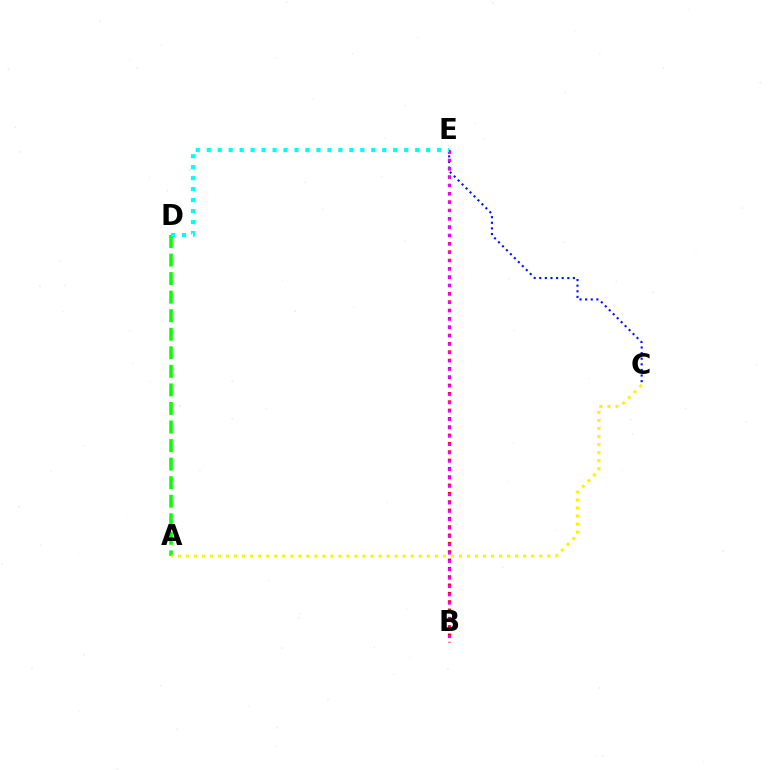{('A', 'D'): [{'color': '#08ff00', 'line_style': 'dashed', 'thickness': 2.52}], ('C', 'E'): [{'color': '#0010ff', 'line_style': 'dotted', 'thickness': 1.52}], ('B', 'E'): [{'color': '#ff0000', 'line_style': 'dotted', 'thickness': 2.26}, {'color': '#ee00ff', 'line_style': 'dotted', 'thickness': 2.27}], ('D', 'E'): [{'color': '#00fff6', 'line_style': 'dotted', 'thickness': 2.98}], ('A', 'C'): [{'color': '#fcf500', 'line_style': 'dotted', 'thickness': 2.18}]}